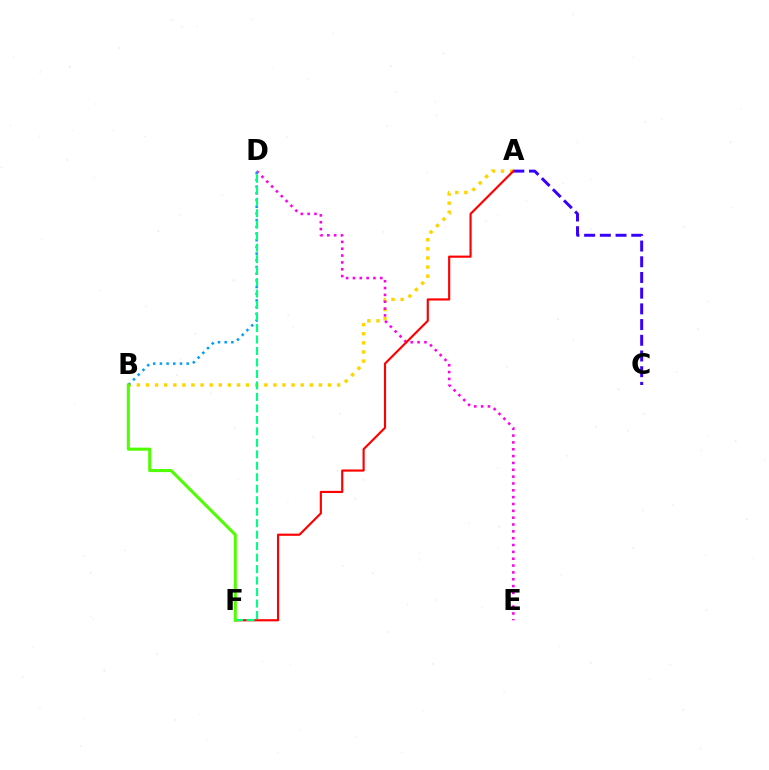{('A', 'B'): [{'color': '#ffd500', 'line_style': 'dotted', 'thickness': 2.47}], ('D', 'E'): [{'color': '#ff00ed', 'line_style': 'dotted', 'thickness': 1.86}], ('B', 'D'): [{'color': '#009eff', 'line_style': 'dotted', 'thickness': 1.82}], ('A', 'C'): [{'color': '#3700ff', 'line_style': 'dashed', 'thickness': 2.13}], ('A', 'F'): [{'color': '#ff0000', 'line_style': 'solid', 'thickness': 1.55}], ('D', 'F'): [{'color': '#00ff86', 'line_style': 'dashed', 'thickness': 1.56}], ('B', 'F'): [{'color': '#4fff00', 'line_style': 'solid', 'thickness': 2.2}]}